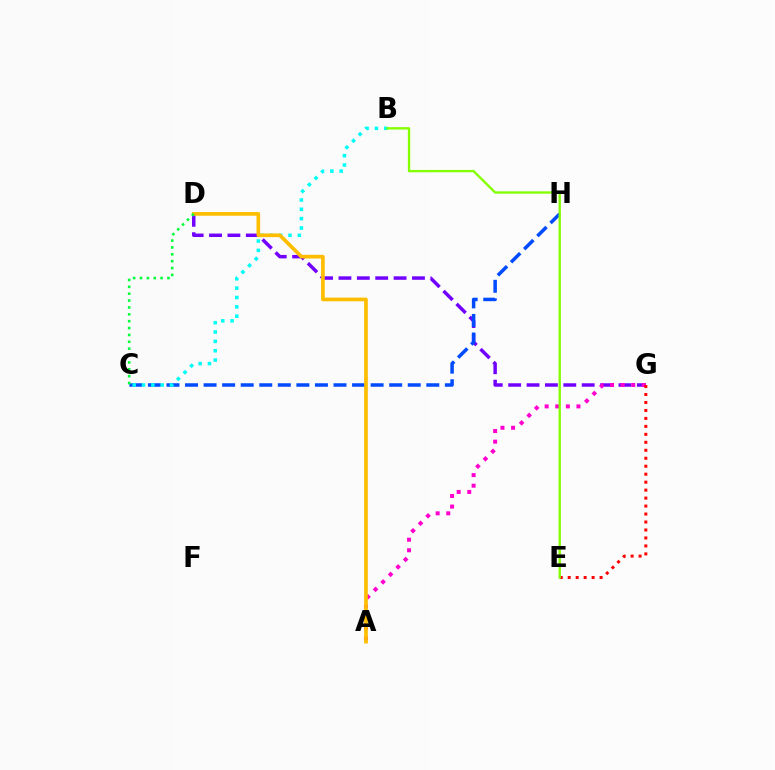{('D', 'G'): [{'color': '#7200ff', 'line_style': 'dashed', 'thickness': 2.5}], ('C', 'H'): [{'color': '#004bff', 'line_style': 'dashed', 'thickness': 2.52}], ('A', 'G'): [{'color': '#ff00cf', 'line_style': 'dotted', 'thickness': 2.88}], ('B', 'C'): [{'color': '#00fff6', 'line_style': 'dotted', 'thickness': 2.54}], ('E', 'G'): [{'color': '#ff0000', 'line_style': 'dotted', 'thickness': 2.17}], ('A', 'D'): [{'color': '#ffbd00', 'line_style': 'solid', 'thickness': 2.66}], ('C', 'D'): [{'color': '#00ff39', 'line_style': 'dotted', 'thickness': 1.87}], ('B', 'E'): [{'color': '#84ff00', 'line_style': 'solid', 'thickness': 1.69}]}